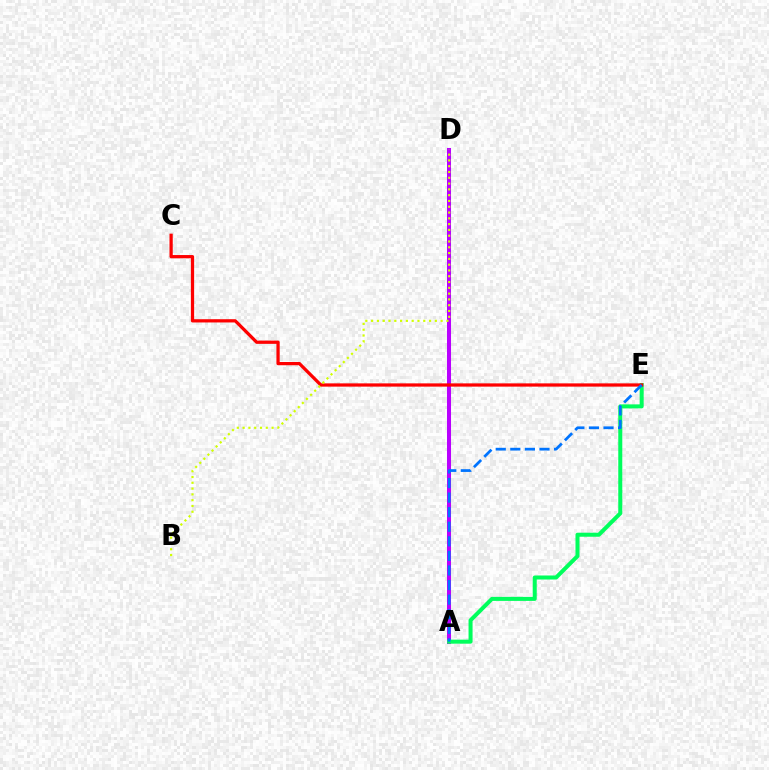{('A', 'D'): [{'color': '#b900ff', 'line_style': 'solid', 'thickness': 2.9}], ('A', 'E'): [{'color': '#00ff5c', 'line_style': 'solid', 'thickness': 2.9}, {'color': '#0074ff', 'line_style': 'dashed', 'thickness': 1.98}], ('C', 'E'): [{'color': '#ff0000', 'line_style': 'solid', 'thickness': 2.34}], ('B', 'D'): [{'color': '#d1ff00', 'line_style': 'dotted', 'thickness': 1.57}]}